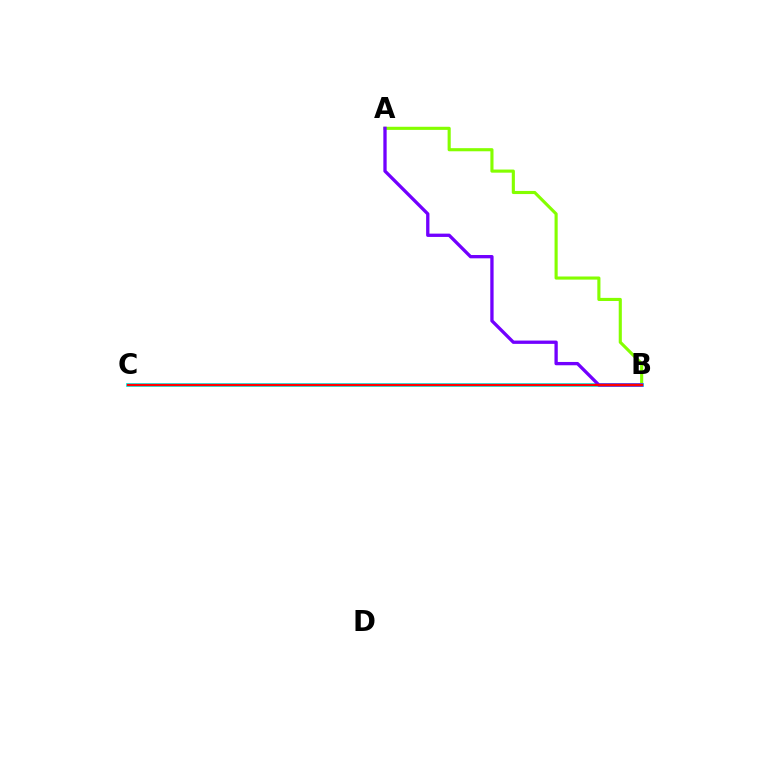{('A', 'B'): [{'color': '#84ff00', 'line_style': 'solid', 'thickness': 2.24}, {'color': '#7200ff', 'line_style': 'solid', 'thickness': 2.38}], ('B', 'C'): [{'color': '#00fff6', 'line_style': 'solid', 'thickness': 2.73}, {'color': '#ff0000', 'line_style': 'solid', 'thickness': 1.7}]}